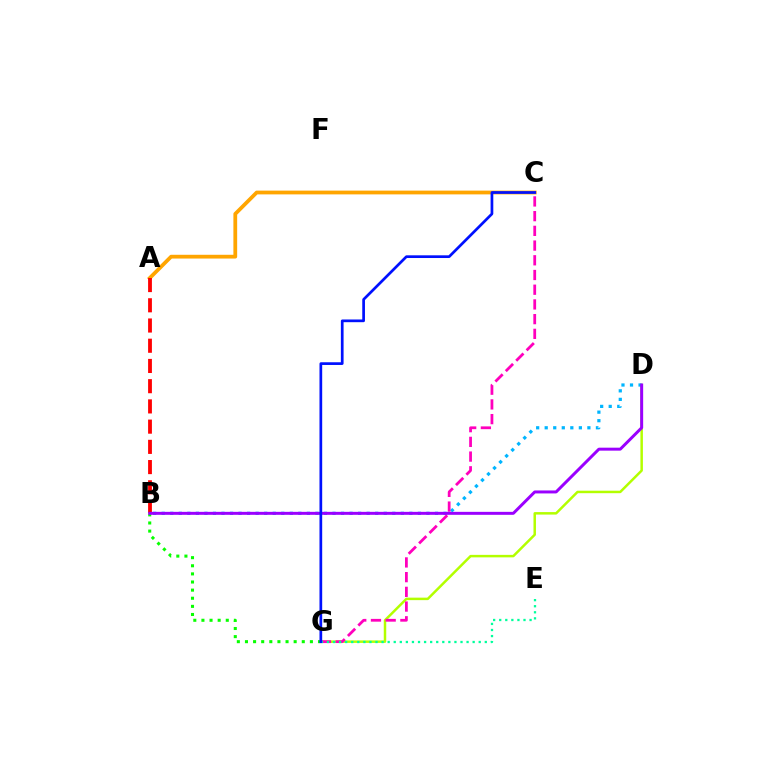{('D', 'G'): [{'color': '#b3ff00', 'line_style': 'solid', 'thickness': 1.79}], ('B', 'D'): [{'color': '#00b5ff', 'line_style': 'dotted', 'thickness': 2.32}, {'color': '#9b00ff', 'line_style': 'solid', 'thickness': 2.14}], ('A', 'C'): [{'color': '#ffa500', 'line_style': 'solid', 'thickness': 2.71}], ('C', 'G'): [{'color': '#ff00bd', 'line_style': 'dashed', 'thickness': 2.0}, {'color': '#0010ff', 'line_style': 'solid', 'thickness': 1.95}], ('B', 'G'): [{'color': '#08ff00', 'line_style': 'dotted', 'thickness': 2.21}], ('E', 'G'): [{'color': '#00ff9d', 'line_style': 'dotted', 'thickness': 1.65}], ('A', 'B'): [{'color': '#ff0000', 'line_style': 'dashed', 'thickness': 2.75}]}